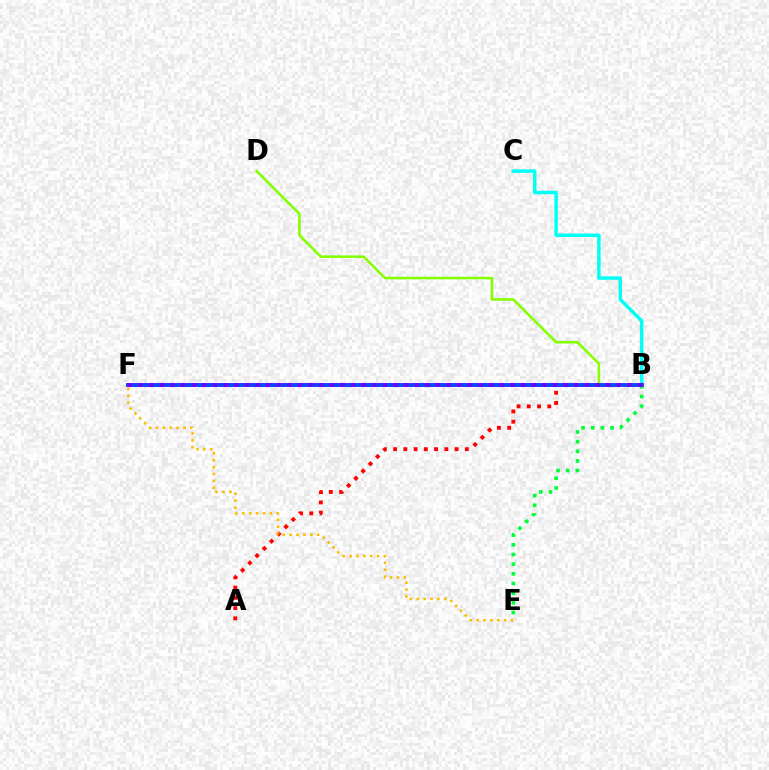{('A', 'B'): [{'color': '#ff0000', 'line_style': 'dotted', 'thickness': 2.78}], ('B', 'C'): [{'color': '#00fff6', 'line_style': 'solid', 'thickness': 2.49}], ('B', 'F'): [{'color': '#ff00cf', 'line_style': 'solid', 'thickness': 2.89}, {'color': '#004bff', 'line_style': 'solid', 'thickness': 2.63}, {'color': '#7200ff', 'line_style': 'dotted', 'thickness': 2.89}], ('E', 'F'): [{'color': '#ffbd00', 'line_style': 'dotted', 'thickness': 1.87}], ('B', 'D'): [{'color': '#84ff00', 'line_style': 'solid', 'thickness': 1.85}], ('B', 'E'): [{'color': '#00ff39', 'line_style': 'dotted', 'thickness': 2.63}]}